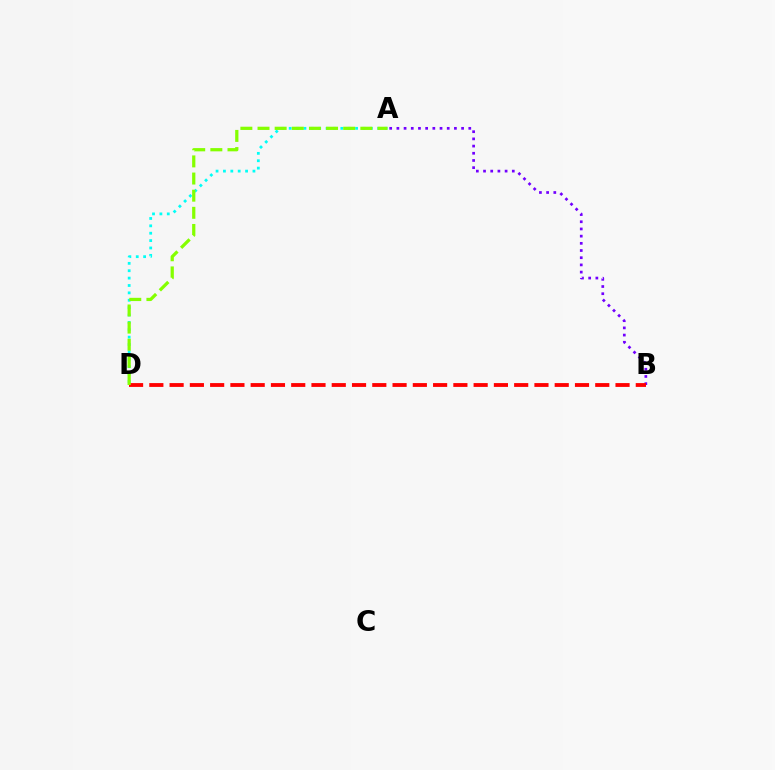{('A', 'B'): [{'color': '#7200ff', 'line_style': 'dotted', 'thickness': 1.95}], ('A', 'D'): [{'color': '#00fff6', 'line_style': 'dotted', 'thickness': 2.01}, {'color': '#84ff00', 'line_style': 'dashed', 'thickness': 2.33}], ('B', 'D'): [{'color': '#ff0000', 'line_style': 'dashed', 'thickness': 2.75}]}